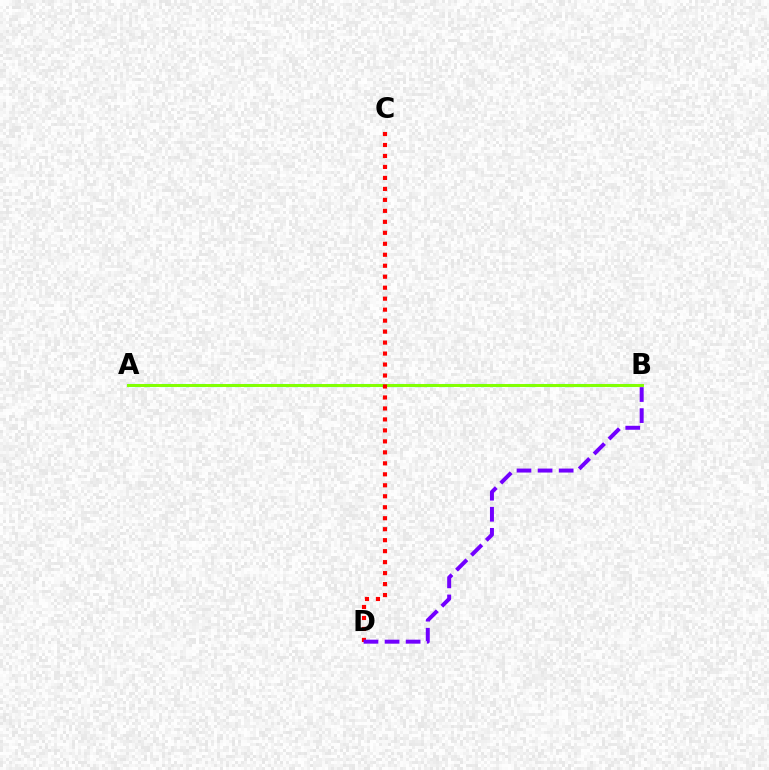{('A', 'B'): [{'color': '#00fff6', 'line_style': 'dashed', 'thickness': 2.24}, {'color': '#84ff00', 'line_style': 'solid', 'thickness': 2.12}], ('C', 'D'): [{'color': '#ff0000', 'line_style': 'dotted', 'thickness': 2.98}], ('B', 'D'): [{'color': '#7200ff', 'line_style': 'dashed', 'thickness': 2.86}]}